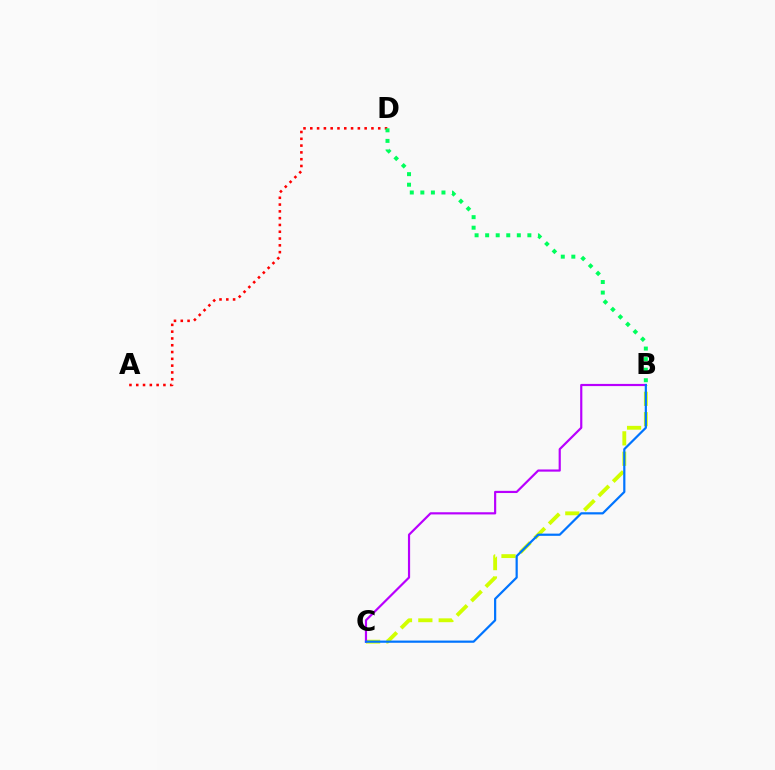{('A', 'D'): [{'color': '#ff0000', 'line_style': 'dotted', 'thickness': 1.85}], ('B', 'C'): [{'color': '#d1ff00', 'line_style': 'dashed', 'thickness': 2.77}, {'color': '#b900ff', 'line_style': 'solid', 'thickness': 1.57}, {'color': '#0074ff', 'line_style': 'solid', 'thickness': 1.59}], ('B', 'D'): [{'color': '#00ff5c', 'line_style': 'dotted', 'thickness': 2.87}]}